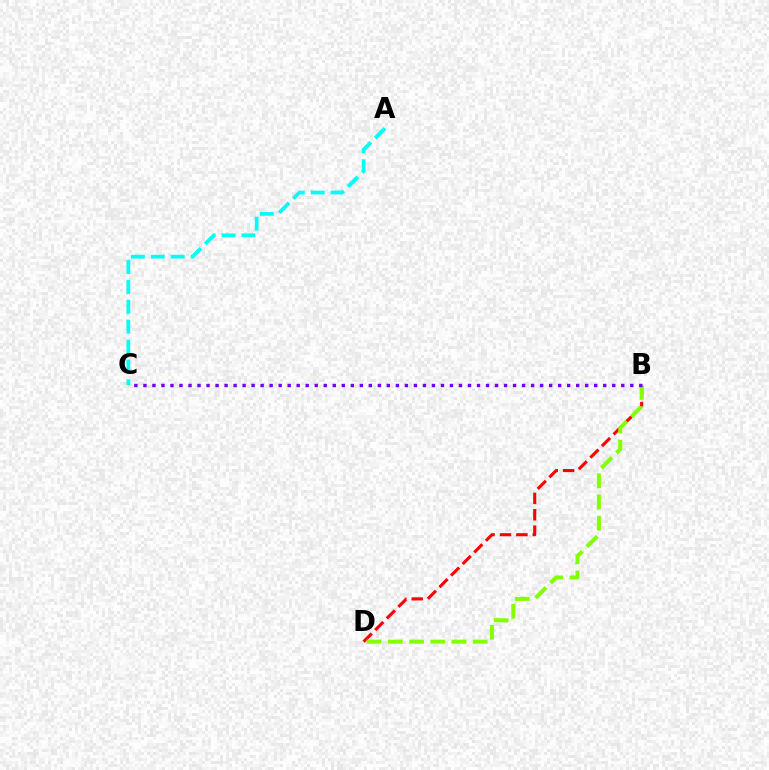{('B', 'D'): [{'color': '#ff0000', 'line_style': 'dashed', 'thickness': 2.23}, {'color': '#84ff00', 'line_style': 'dashed', 'thickness': 2.88}], ('A', 'C'): [{'color': '#00fff6', 'line_style': 'dashed', 'thickness': 2.7}], ('B', 'C'): [{'color': '#7200ff', 'line_style': 'dotted', 'thickness': 2.45}]}